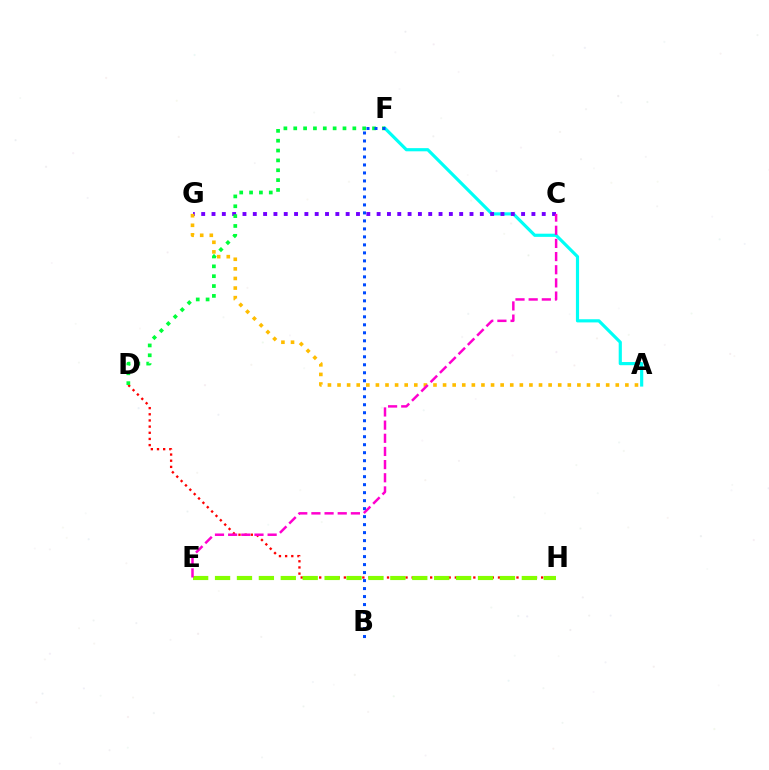{('A', 'F'): [{'color': '#00fff6', 'line_style': 'solid', 'thickness': 2.28}], ('D', 'H'): [{'color': '#ff0000', 'line_style': 'dotted', 'thickness': 1.67}], ('C', 'G'): [{'color': '#7200ff', 'line_style': 'dotted', 'thickness': 2.8}], ('A', 'G'): [{'color': '#ffbd00', 'line_style': 'dotted', 'thickness': 2.61}], ('E', 'H'): [{'color': '#84ff00', 'line_style': 'dashed', 'thickness': 2.98}], ('D', 'F'): [{'color': '#00ff39', 'line_style': 'dotted', 'thickness': 2.68}], ('B', 'F'): [{'color': '#004bff', 'line_style': 'dotted', 'thickness': 2.17}], ('C', 'E'): [{'color': '#ff00cf', 'line_style': 'dashed', 'thickness': 1.79}]}